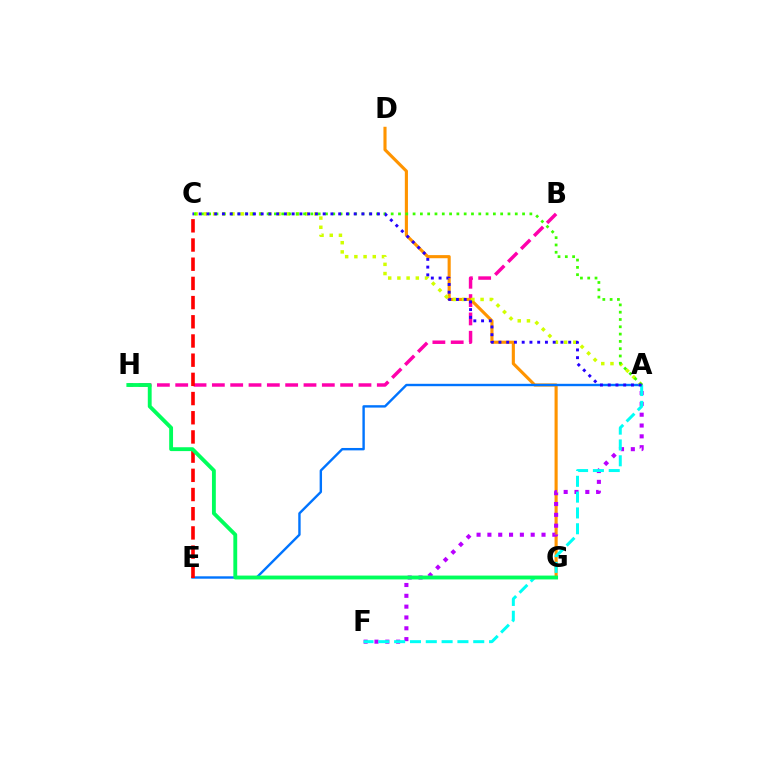{('B', 'H'): [{'color': '#ff00ac', 'line_style': 'dashed', 'thickness': 2.49}], ('D', 'G'): [{'color': '#ff9400', 'line_style': 'solid', 'thickness': 2.25}], ('A', 'E'): [{'color': '#0074ff', 'line_style': 'solid', 'thickness': 1.73}], ('C', 'E'): [{'color': '#ff0000', 'line_style': 'dashed', 'thickness': 2.61}], ('A', 'F'): [{'color': '#b900ff', 'line_style': 'dotted', 'thickness': 2.94}, {'color': '#00fff6', 'line_style': 'dashed', 'thickness': 2.15}], ('G', 'H'): [{'color': '#00ff5c', 'line_style': 'solid', 'thickness': 2.78}], ('A', 'C'): [{'color': '#d1ff00', 'line_style': 'dotted', 'thickness': 2.5}, {'color': '#3dff00', 'line_style': 'dotted', 'thickness': 1.98}, {'color': '#2500ff', 'line_style': 'dotted', 'thickness': 2.11}]}